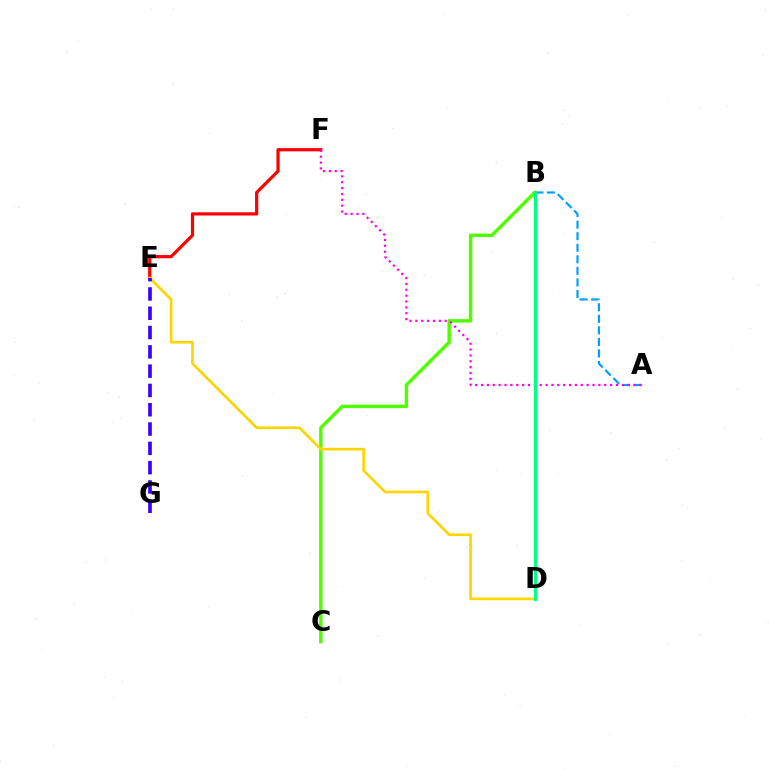{('B', 'C'): [{'color': '#4fff00', 'line_style': 'solid', 'thickness': 2.47}], ('A', 'B'): [{'color': '#009eff', 'line_style': 'dashed', 'thickness': 1.57}], ('E', 'F'): [{'color': '#ff0000', 'line_style': 'solid', 'thickness': 2.31}], ('D', 'E'): [{'color': '#ffd500', 'line_style': 'solid', 'thickness': 1.92}], ('A', 'F'): [{'color': '#ff00ed', 'line_style': 'dotted', 'thickness': 1.59}], ('B', 'D'): [{'color': '#00ff86', 'line_style': 'solid', 'thickness': 2.28}], ('E', 'G'): [{'color': '#3700ff', 'line_style': 'dashed', 'thickness': 2.62}]}